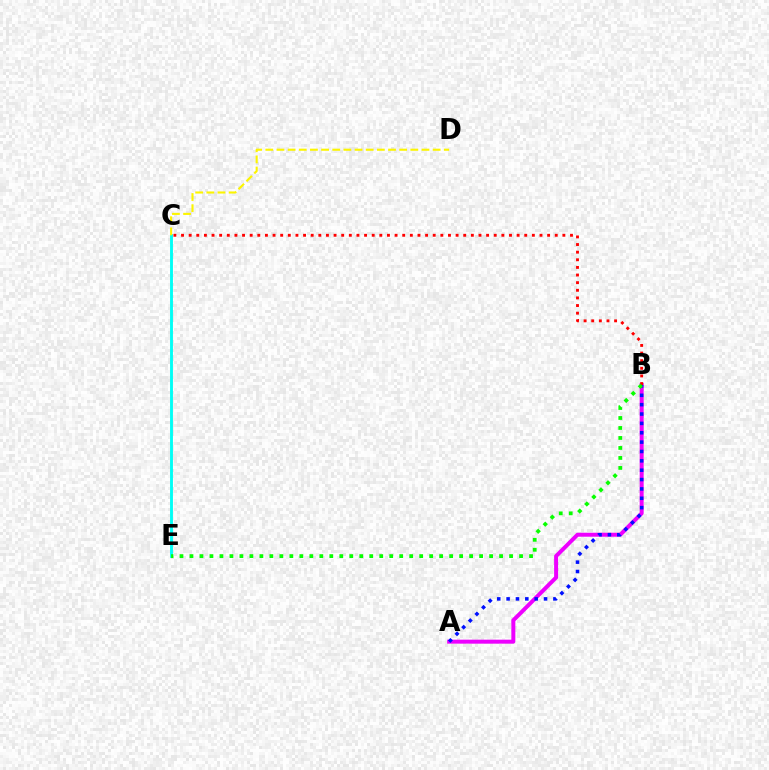{('A', 'B'): [{'color': '#ee00ff', 'line_style': 'solid', 'thickness': 2.87}, {'color': '#0010ff', 'line_style': 'dotted', 'thickness': 2.54}], ('C', 'E'): [{'color': '#00fff6', 'line_style': 'solid', 'thickness': 2.07}], ('B', 'C'): [{'color': '#ff0000', 'line_style': 'dotted', 'thickness': 2.07}], ('C', 'D'): [{'color': '#fcf500', 'line_style': 'dashed', 'thickness': 1.52}], ('B', 'E'): [{'color': '#08ff00', 'line_style': 'dotted', 'thickness': 2.71}]}